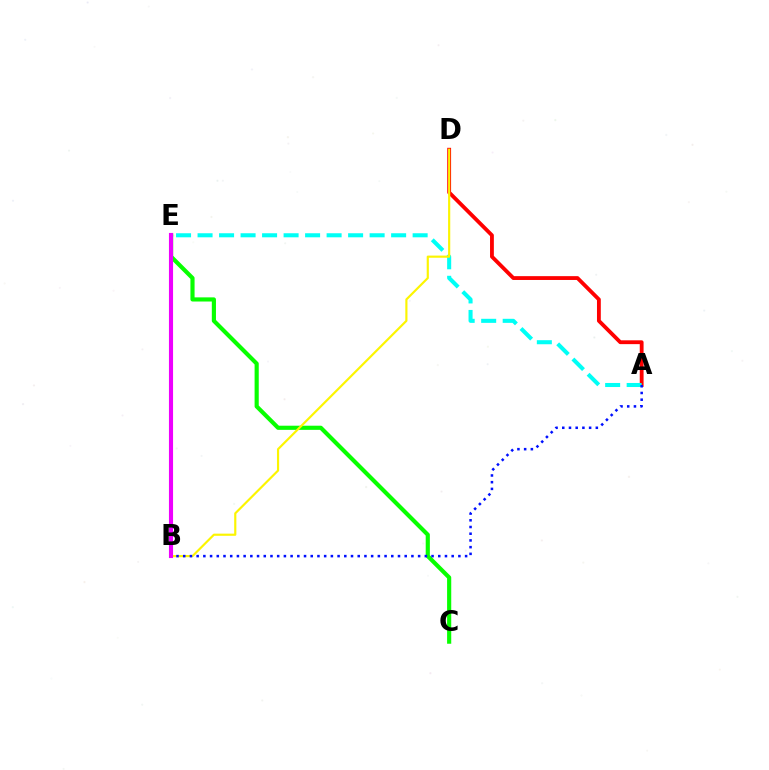{('A', 'D'): [{'color': '#ff0000', 'line_style': 'solid', 'thickness': 2.75}], ('A', 'E'): [{'color': '#00fff6', 'line_style': 'dashed', 'thickness': 2.92}], ('C', 'E'): [{'color': '#08ff00', 'line_style': 'solid', 'thickness': 2.98}], ('B', 'D'): [{'color': '#fcf500', 'line_style': 'solid', 'thickness': 1.56}], ('A', 'B'): [{'color': '#0010ff', 'line_style': 'dotted', 'thickness': 1.82}], ('B', 'E'): [{'color': '#ee00ff', 'line_style': 'solid', 'thickness': 2.96}]}